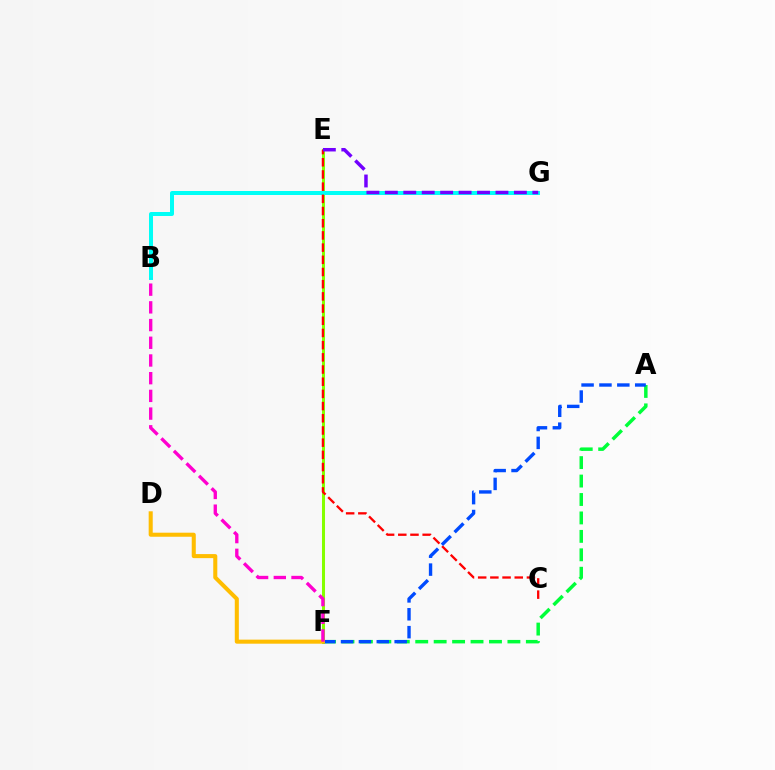{('E', 'F'): [{'color': '#84ff00', 'line_style': 'solid', 'thickness': 2.18}], ('B', 'G'): [{'color': '#00fff6', 'line_style': 'solid', 'thickness': 2.87}], ('A', 'F'): [{'color': '#00ff39', 'line_style': 'dashed', 'thickness': 2.5}, {'color': '#004bff', 'line_style': 'dashed', 'thickness': 2.43}], ('C', 'E'): [{'color': '#ff0000', 'line_style': 'dashed', 'thickness': 1.66}], ('E', 'G'): [{'color': '#7200ff', 'line_style': 'dashed', 'thickness': 2.5}], ('D', 'F'): [{'color': '#ffbd00', 'line_style': 'solid', 'thickness': 2.92}], ('B', 'F'): [{'color': '#ff00cf', 'line_style': 'dashed', 'thickness': 2.41}]}